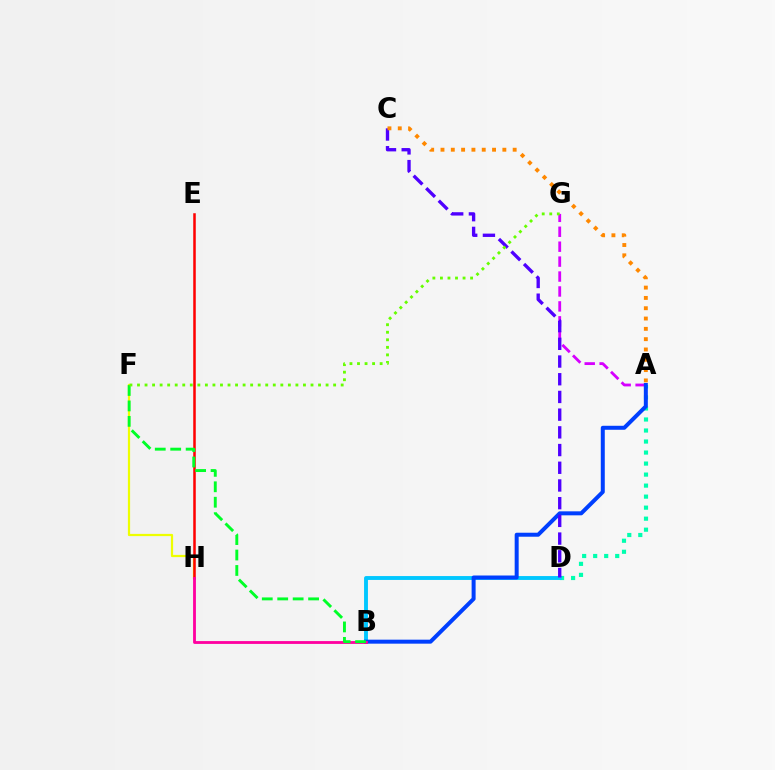{('A', 'D'): [{'color': '#00ffaf', 'line_style': 'dotted', 'thickness': 2.99}], ('B', 'D'): [{'color': '#00c7ff', 'line_style': 'solid', 'thickness': 2.79}], ('A', 'G'): [{'color': '#d600ff', 'line_style': 'dashed', 'thickness': 2.03}], ('F', 'H'): [{'color': '#eeff00', 'line_style': 'solid', 'thickness': 1.6}], ('E', 'H'): [{'color': '#ff0000', 'line_style': 'solid', 'thickness': 1.82}], ('A', 'B'): [{'color': '#003fff', 'line_style': 'solid', 'thickness': 2.87}], ('C', 'D'): [{'color': '#4f00ff', 'line_style': 'dashed', 'thickness': 2.41}], ('B', 'H'): [{'color': '#ff00a0', 'line_style': 'solid', 'thickness': 2.03}], ('A', 'C'): [{'color': '#ff8800', 'line_style': 'dotted', 'thickness': 2.8}], ('B', 'F'): [{'color': '#00ff27', 'line_style': 'dashed', 'thickness': 2.1}], ('F', 'G'): [{'color': '#66ff00', 'line_style': 'dotted', 'thickness': 2.05}]}